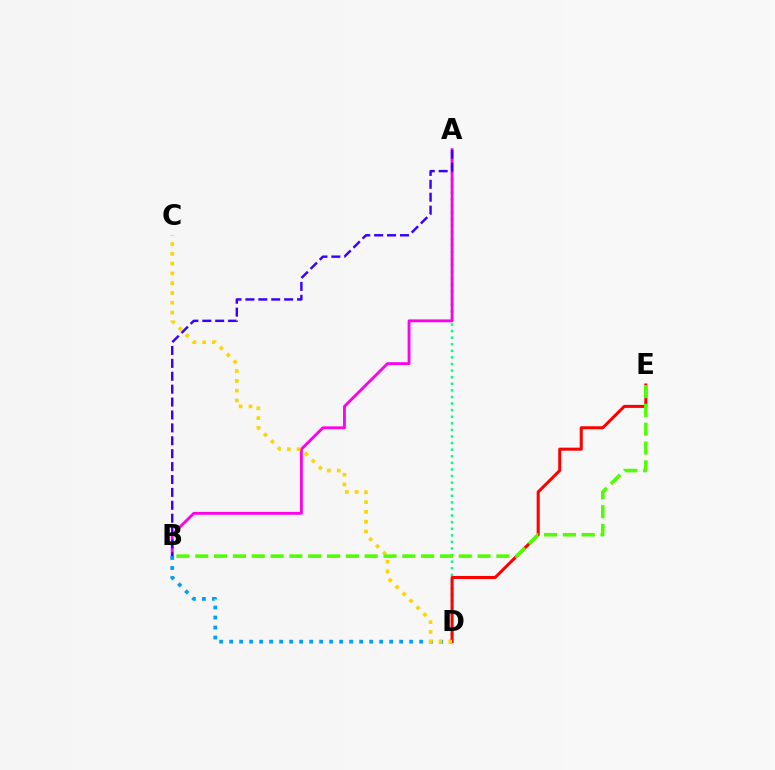{('A', 'D'): [{'color': '#00ff86', 'line_style': 'dotted', 'thickness': 1.79}], ('D', 'E'): [{'color': '#ff0000', 'line_style': 'solid', 'thickness': 2.19}], ('A', 'B'): [{'color': '#ff00ed', 'line_style': 'solid', 'thickness': 2.04}, {'color': '#3700ff', 'line_style': 'dashed', 'thickness': 1.75}], ('B', 'D'): [{'color': '#009eff', 'line_style': 'dotted', 'thickness': 2.72}], ('C', 'D'): [{'color': '#ffd500', 'line_style': 'dotted', 'thickness': 2.66}], ('B', 'E'): [{'color': '#4fff00', 'line_style': 'dashed', 'thickness': 2.56}]}